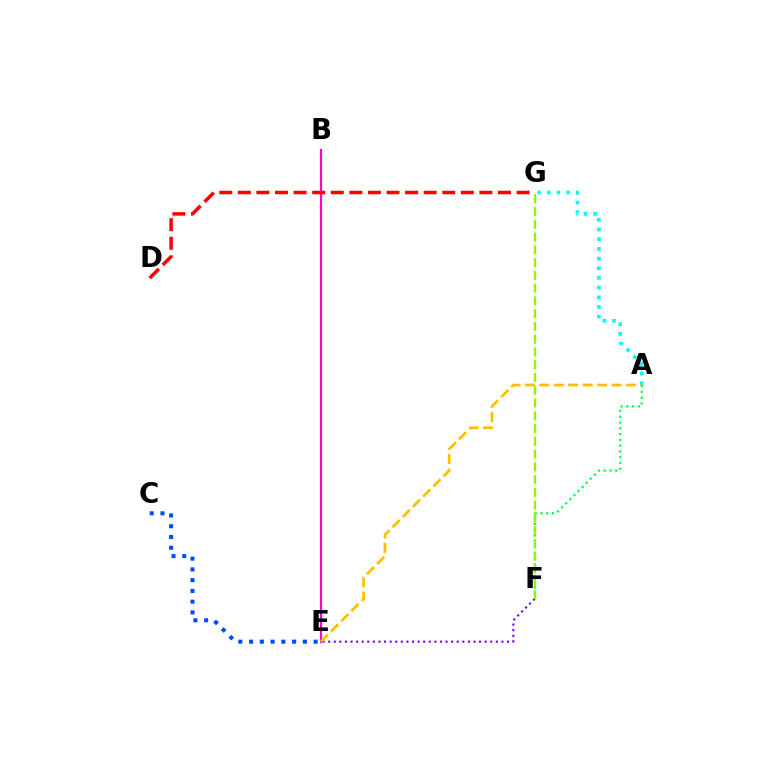{('A', 'G'): [{'color': '#00fff6', 'line_style': 'dotted', 'thickness': 2.63}], ('B', 'E'): [{'color': '#ff00cf', 'line_style': 'solid', 'thickness': 1.55}], ('E', 'F'): [{'color': '#7200ff', 'line_style': 'dotted', 'thickness': 1.52}], ('D', 'G'): [{'color': '#ff0000', 'line_style': 'dashed', 'thickness': 2.52}], ('A', 'F'): [{'color': '#00ff39', 'line_style': 'dotted', 'thickness': 1.57}], ('A', 'E'): [{'color': '#ffbd00', 'line_style': 'dashed', 'thickness': 1.96}], ('C', 'E'): [{'color': '#004bff', 'line_style': 'dotted', 'thickness': 2.92}], ('F', 'G'): [{'color': '#84ff00', 'line_style': 'dashed', 'thickness': 1.73}]}